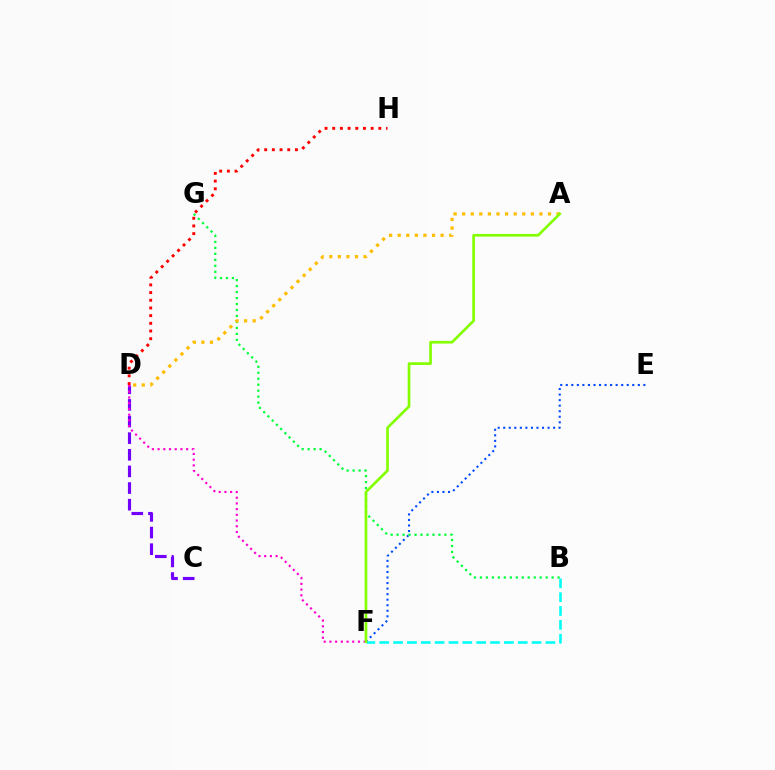{('E', 'F'): [{'color': '#004bff', 'line_style': 'dotted', 'thickness': 1.51}], ('B', 'G'): [{'color': '#00ff39', 'line_style': 'dotted', 'thickness': 1.62}], ('C', 'D'): [{'color': '#7200ff', 'line_style': 'dashed', 'thickness': 2.26}], ('D', 'F'): [{'color': '#ff00cf', 'line_style': 'dotted', 'thickness': 1.55}], ('D', 'H'): [{'color': '#ff0000', 'line_style': 'dotted', 'thickness': 2.09}], ('A', 'D'): [{'color': '#ffbd00', 'line_style': 'dotted', 'thickness': 2.33}], ('B', 'F'): [{'color': '#00fff6', 'line_style': 'dashed', 'thickness': 1.88}], ('A', 'F'): [{'color': '#84ff00', 'line_style': 'solid', 'thickness': 1.93}]}